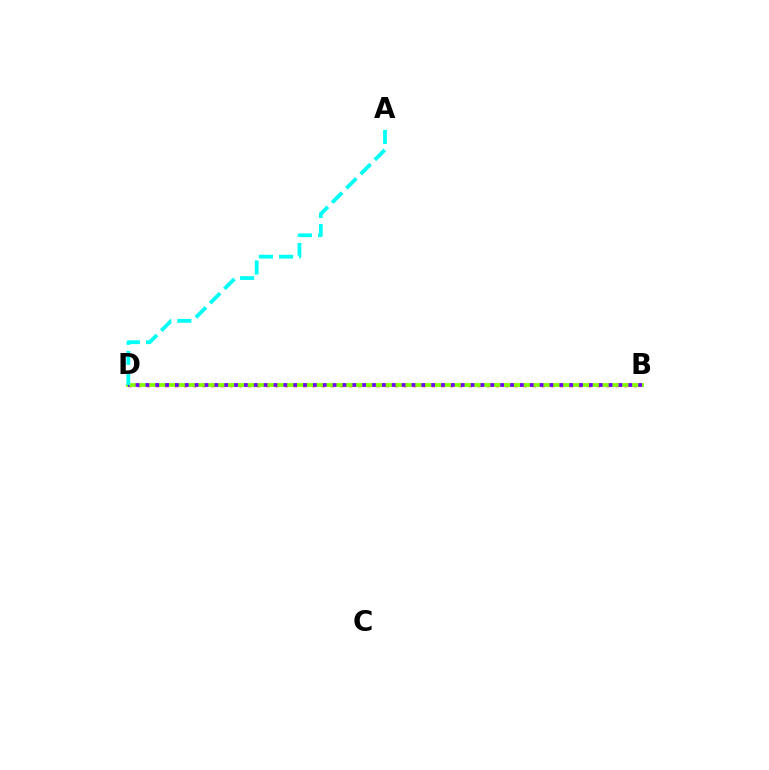{('B', 'D'): [{'color': '#ff0000', 'line_style': 'dotted', 'thickness': 2.49}, {'color': '#84ff00', 'line_style': 'solid', 'thickness': 2.72}, {'color': '#7200ff', 'line_style': 'dotted', 'thickness': 2.68}], ('A', 'D'): [{'color': '#00fff6', 'line_style': 'dashed', 'thickness': 2.73}]}